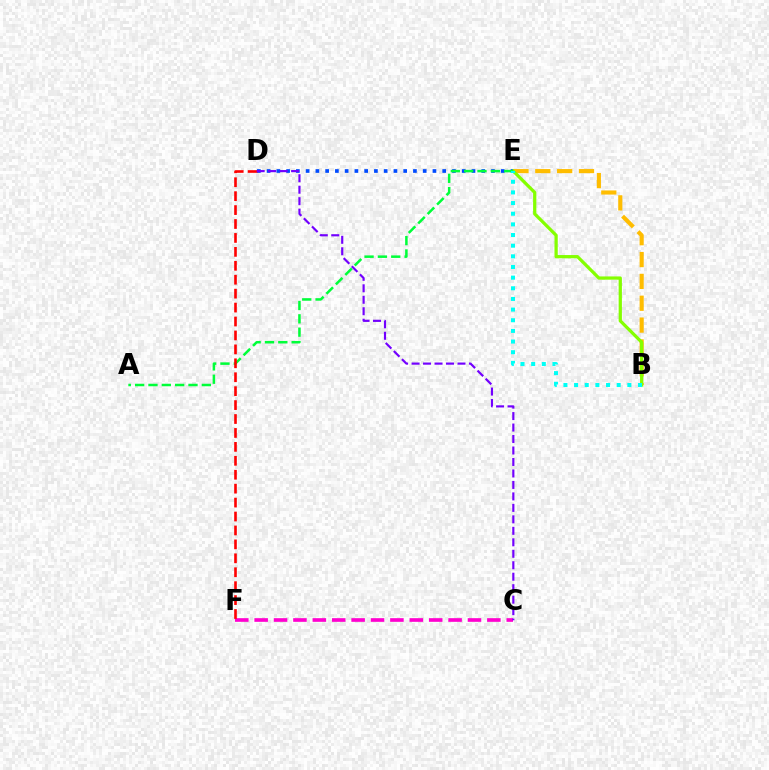{('B', 'E'): [{'color': '#ffbd00', 'line_style': 'dashed', 'thickness': 2.97}, {'color': '#84ff00', 'line_style': 'solid', 'thickness': 2.34}, {'color': '#00fff6', 'line_style': 'dotted', 'thickness': 2.89}], ('C', 'F'): [{'color': '#ff00cf', 'line_style': 'dashed', 'thickness': 2.63}], ('D', 'E'): [{'color': '#004bff', 'line_style': 'dotted', 'thickness': 2.65}], ('A', 'E'): [{'color': '#00ff39', 'line_style': 'dashed', 'thickness': 1.81}], ('D', 'F'): [{'color': '#ff0000', 'line_style': 'dashed', 'thickness': 1.89}], ('C', 'D'): [{'color': '#7200ff', 'line_style': 'dashed', 'thickness': 1.56}]}